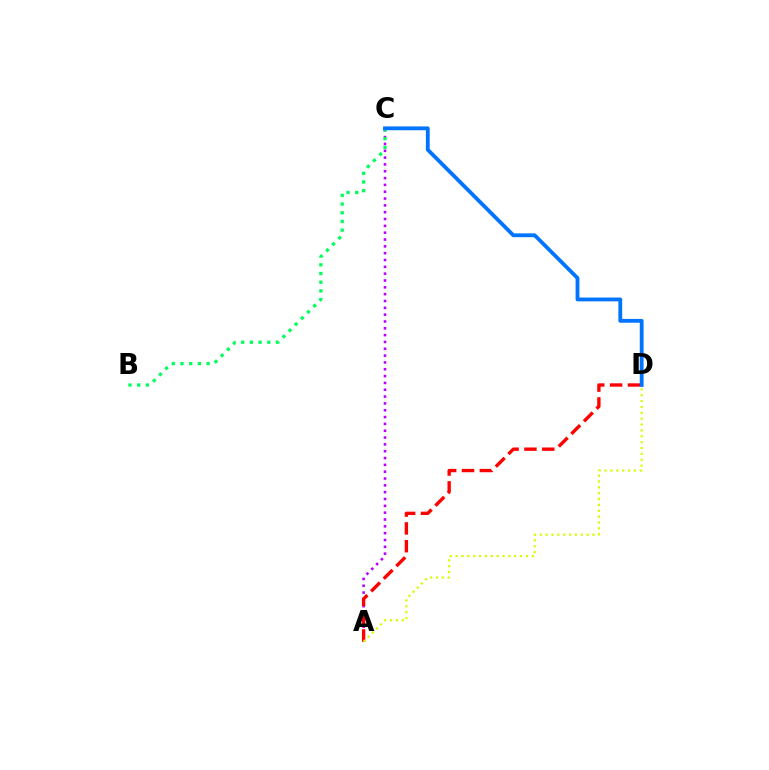{('A', 'C'): [{'color': '#b900ff', 'line_style': 'dotted', 'thickness': 1.86}], ('A', 'D'): [{'color': '#ff0000', 'line_style': 'dashed', 'thickness': 2.42}, {'color': '#d1ff00', 'line_style': 'dotted', 'thickness': 1.59}], ('B', 'C'): [{'color': '#00ff5c', 'line_style': 'dotted', 'thickness': 2.36}], ('C', 'D'): [{'color': '#0074ff', 'line_style': 'solid', 'thickness': 2.74}]}